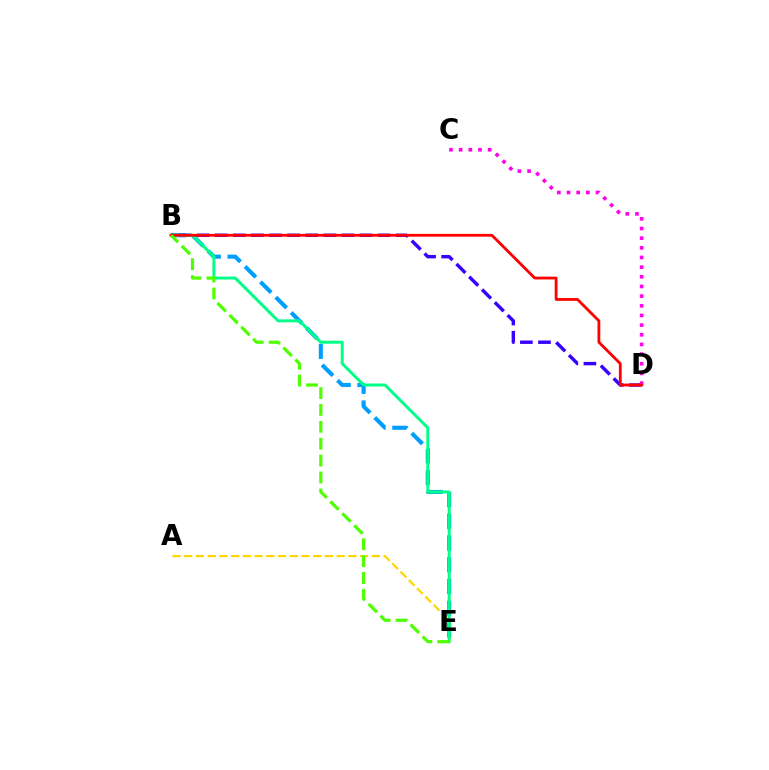{('B', 'E'): [{'color': '#009eff', 'line_style': 'dashed', 'thickness': 2.95}, {'color': '#00ff86', 'line_style': 'solid', 'thickness': 2.13}, {'color': '#4fff00', 'line_style': 'dashed', 'thickness': 2.29}], ('B', 'D'): [{'color': '#3700ff', 'line_style': 'dashed', 'thickness': 2.46}, {'color': '#ff0000', 'line_style': 'solid', 'thickness': 2.02}], ('A', 'E'): [{'color': '#ffd500', 'line_style': 'dashed', 'thickness': 1.59}], ('C', 'D'): [{'color': '#ff00ed', 'line_style': 'dotted', 'thickness': 2.62}]}